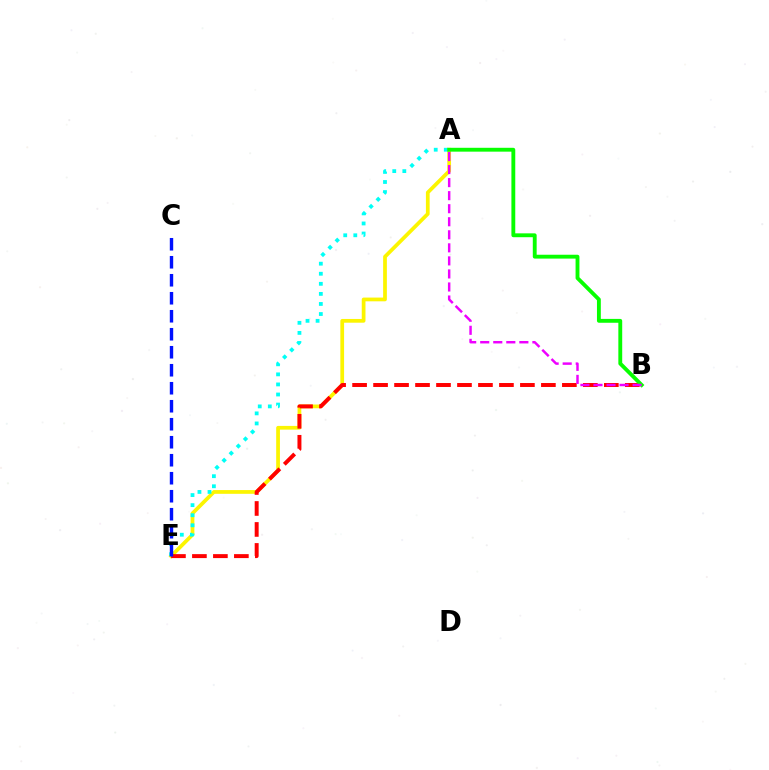{('A', 'E'): [{'color': '#fcf500', 'line_style': 'solid', 'thickness': 2.69}, {'color': '#00fff6', 'line_style': 'dotted', 'thickness': 2.74}], ('B', 'E'): [{'color': '#ff0000', 'line_style': 'dashed', 'thickness': 2.85}], ('A', 'B'): [{'color': '#08ff00', 'line_style': 'solid', 'thickness': 2.78}, {'color': '#ee00ff', 'line_style': 'dashed', 'thickness': 1.77}], ('C', 'E'): [{'color': '#0010ff', 'line_style': 'dashed', 'thickness': 2.44}]}